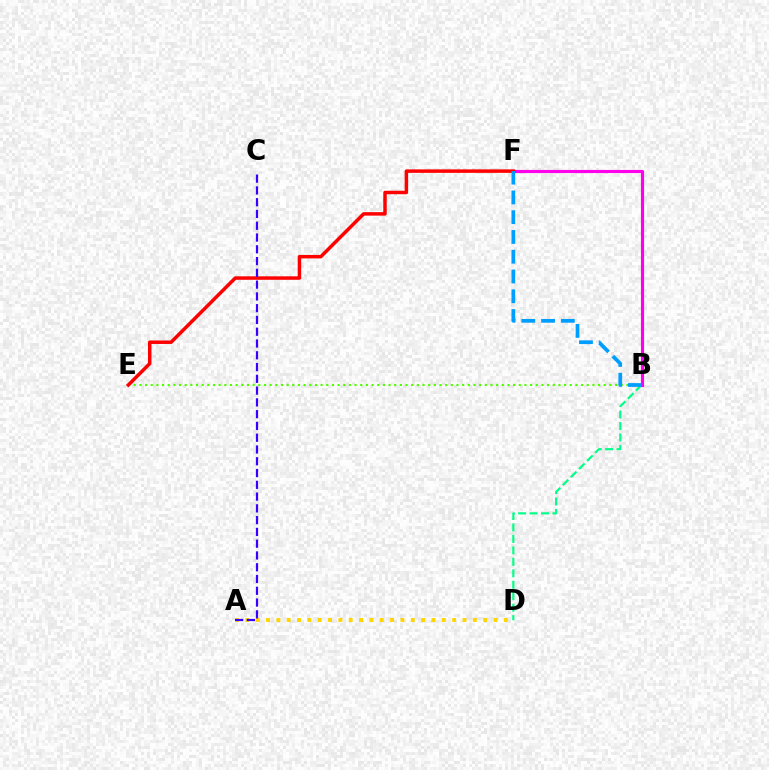{('B', 'D'): [{'color': '#00ff86', 'line_style': 'dashed', 'thickness': 1.56}], ('A', 'D'): [{'color': '#ffd500', 'line_style': 'dotted', 'thickness': 2.81}], ('B', 'F'): [{'color': '#ff00ed', 'line_style': 'solid', 'thickness': 2.26}, {'color': '#009eff', 'line_style': 'dashed', 'thickness': 2.69}], ('B', 'E'): [{'color': '#4fff00', 'line_style': 'dotted', 'thickness': 1.54}], ('E', 'F'): [{'color': '#ff0000', 'line_style': 'solid', 'thickness': 2.5}], ('A', 'C'): [{'color': '#3700ff', 'line_style': 'dashed', 'thickness': 1.6}]}